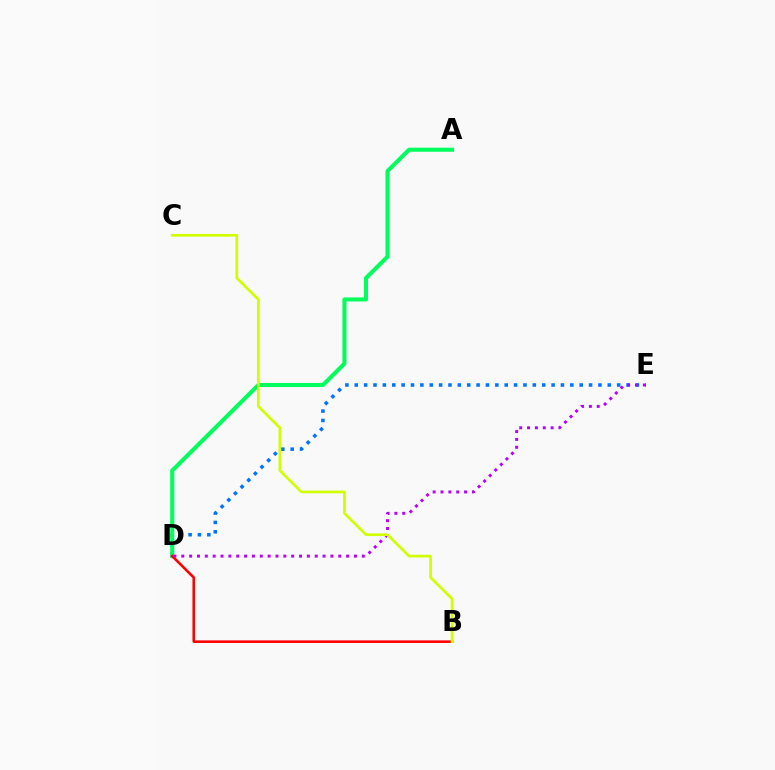{('D', 'E'): [{'color': '#0074ff', 'line_style': 'dotted', 'thickness': 2.55}, {'color': '#b900ff', 'line_style': 'dotted', 'thickness': 2.13}], ('A', 'D'): [{'color': '#00ff5c', 'line_style': 'solid', 'thickness': 2.92}], ('B', 'D'): [{'color': '#ff0000', 'line_style': 'solid', 'thickness': 1.87}], ('B', 'C'): [{'color': '#d1ff00', 'line_style': 'solid', 'thickness': 1.95}]}